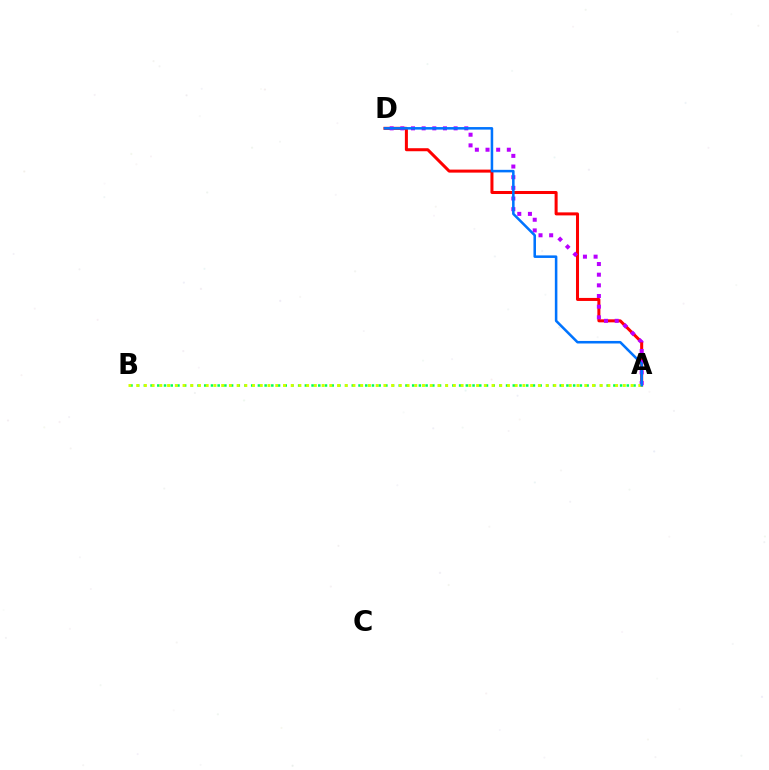{('A', 'D'): [{'color': '#ff0000', 'line_style': 'solid', 'thickness': 2.18}, {'color': '#b900ff', 'line_style': 'dotted', 'thickness': 2.9}, {'color': '#0074ff', 'line_style': 'solid', 'thickness': 1.83}], ('A', 'B'): [{'color': '#00ff5c', 'line_style': 'dotted', 'thickness': 1.82}, {'color': '#d1ff00', 'line_style': 'dotted', 'thickness': 2.1}]}